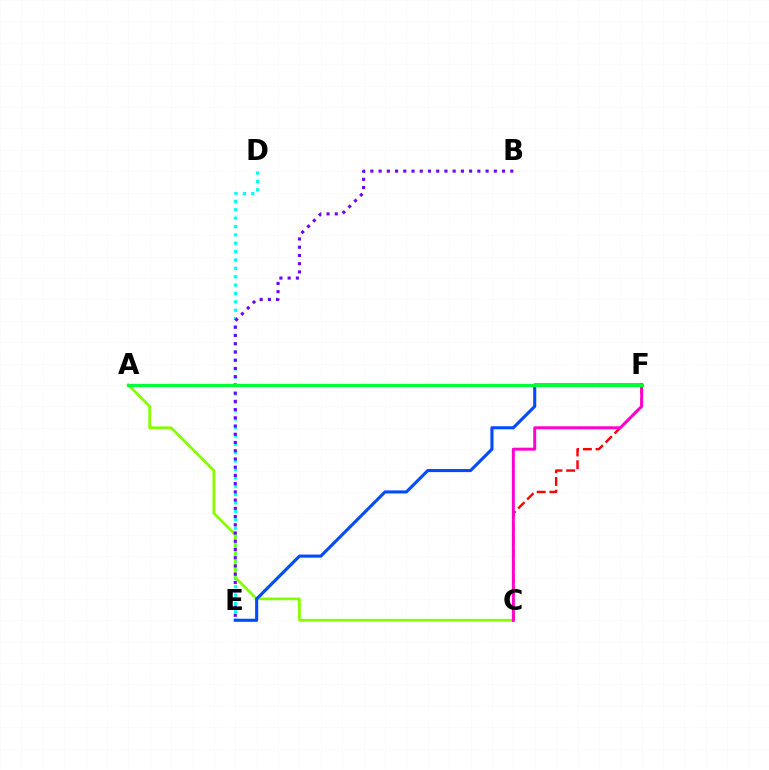{('D', 'E'): [{'color': '#00fff6', 'line_style': 'dotted', 'thickness': 2.28}], ('A', 'C'): [{'color': '#84ff00', 'line_style': 'solid', 'thickness': 1.97}], ('B', 'E'): [{'color': '#7200ff', 'line_style': 'dotted', 'thickness': 2.24}], ('E', 'F'): [{'color': '#004bff', 'line_style': 'solid', 'thickness': 2.22}], ('C', 'F'): [{'color': '#ff0000', 'line_style': 'dashed', 'thickness': 1.73}, {'color': '#ff00cf', 'line_style': 'solid', 'thickness': 2.13}], ('A', 'F'): [{'color': '#ffbd00', 'line_style': 'solid', 'thickness': 1.56}, {'color': '#00ff39', 'line_style': 'solid', 'thickness': 2.27}]}